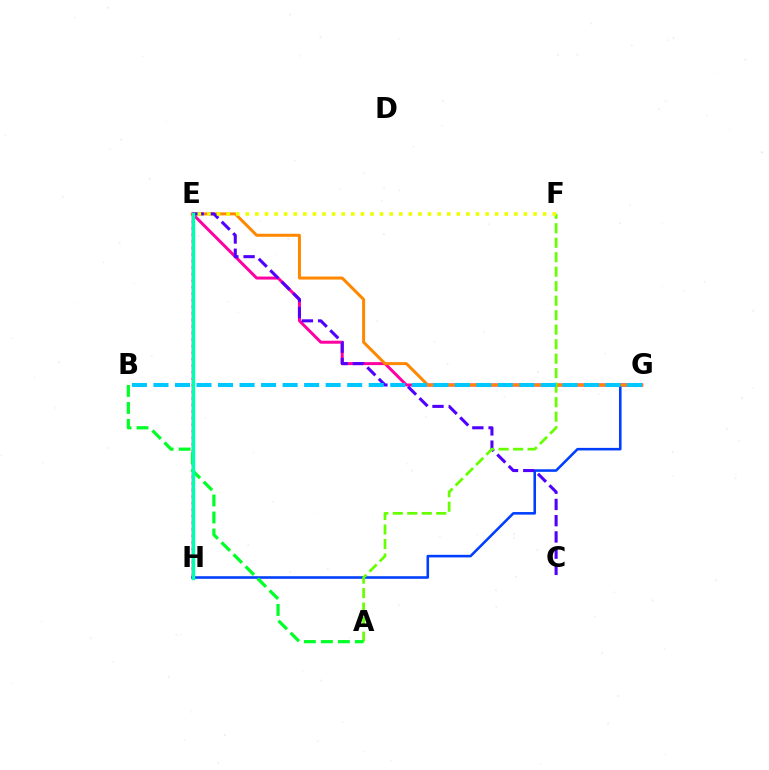{('E', 'H'): [{'color': '#d600ff', 'line_style': 'solid', 'thickness': 1.79}, {'color': '#ff0000', 'line_style': 'dotted', 'thickness': 1.78}, {'color': '#00ffaf', 'line_style': 'solid', 'thickness': 2.42}], ('E', 'G'): [{'color': '#ff00a0', 'line_style': 'solid', 'thickness': 2.15}, {'color': '#ff8800', 'line_style': 'solid', 'thickness': 2.16}], ('G', 'H'): [{'color': '#003fff', 'line_style': 'solid', 'thickness': 1.85}], ('C', 'E'): [{'color': '#4f00ff', 'line_style': 'dashed', 'thickness': 2.21}], ('A', 'F'): [{'color': '#66ff00', 'line_style': 'dashed', 'thickness': 1.97}], ('A', 'B'): [{'color': '#00ff27', 'line_style': 'dashed', 'thickness': 2.31}], ('B', 'G'): [{'color': '#00c7ff', 'line_style': 'dashed', 'thickness': 2.92}], ('E', 'F'): [{'color': '#eeff00', 'line_style': 'dotted', 'thickness': 2.61}]}